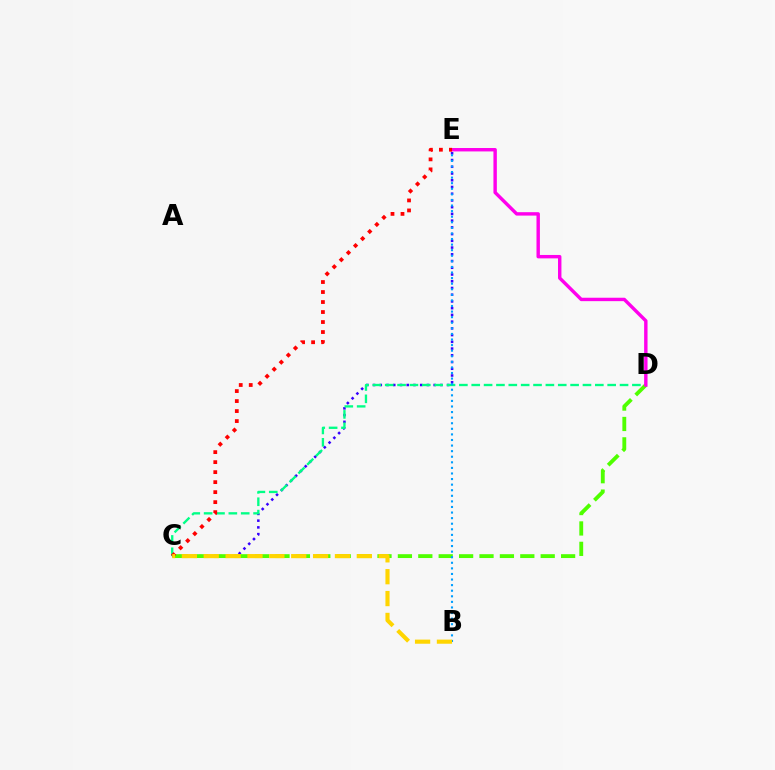{('C', 'E'): [{'color': '#3700ff', 'line_style': 'dotted', 'thickness': 1.83}, {'color': '#ff0000', 'line_style': 'dotted', 'thickness': 2.72}], ('C', 'D'): [{'color': '#00ff86', 'line_style': 'dashed', 'thickness': 1.68}, {'color': '#4fff00', 'line_style': 'dashed', 'thickness': 2.77}], ('B', 'E'): [{'color': '#009eff', 'line_style': 'dotted', 'thickness': 1.52}], ('D', 'E'): [{'color': '#ff00ed', 'line_style': 'solid', 'thickness': 2.46}], ('B', 'C'): [{'color': '#ffd500', 'line_style': 'dashed', 'thickness': 2.97}]}